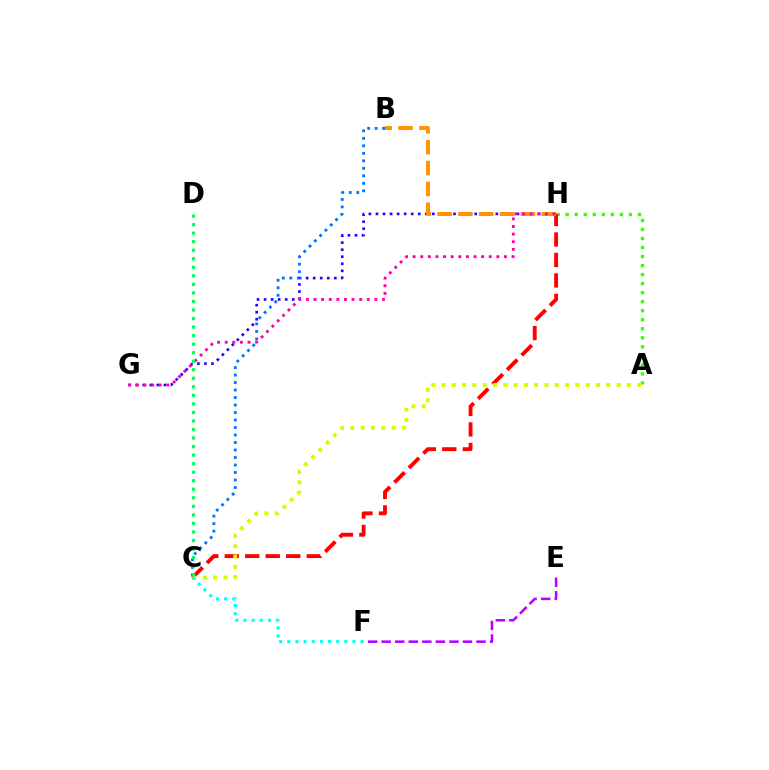{('A', 'H'): [{'color': '#3dff00', 'line_style': 'dotted', 'thickness': 2.45}], ('C', 'H'): [{'color': '#ff0000', 'line_style': 'dashed', 'thickness': 2.78}], ('E', 'F'): [{'color': '#b900ff', 'line_style': 'dashed', 'thickness': 1.84}], ('A', 'C'): [{'color': '#d1ff00', 'line_style': 'dotted', 'thickness': 2.8}], ('C', 'F'): [{'color': '#00fff6', 'line_style': 'dotted', 'thickness': 2.21}], ('G', 'H'): [{'color': '#2500ff', 'line_style': 'dotted', 'thickness': 1.92}, {'color': '#ff00ac', 'line_style': 'dotted', 'thickness': 2.07}], ('B', 'H'): [{'color': '#ff9400', 'line_style': 'dashed', 'thickness': 2.83}], ('B', 'C'): [{'color': '#0074ff', 'line_style': 'dotted', 'thickness': 2.04}], ('C', 'D'): [{'color': '#00ff5c', 'line_style': 'dotted', 'thickness': 2.32}]}